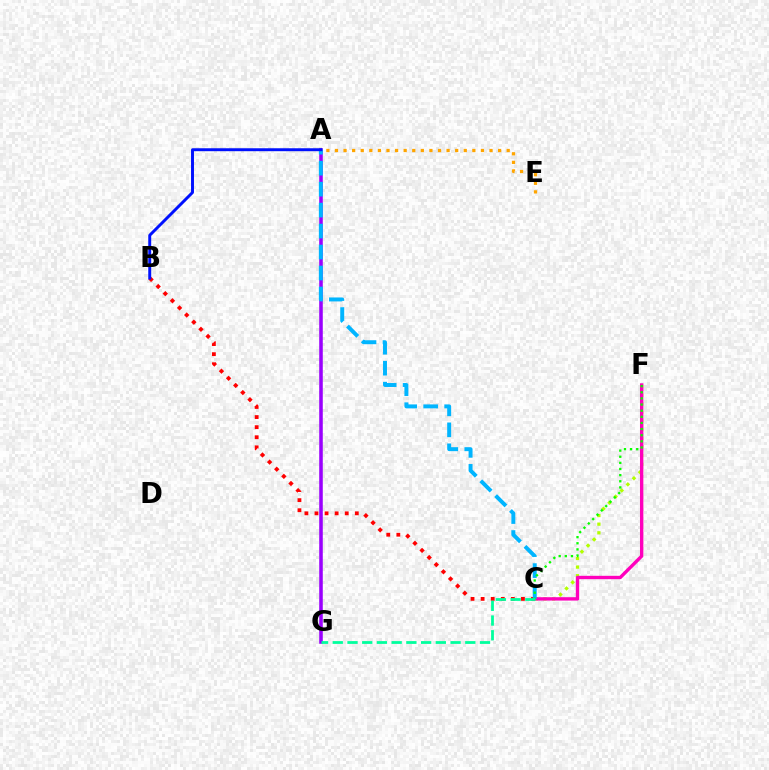{('A', 'E'): [{'color': '#ffa500', 'line_style': 'dotted', 'thickness': 2.33}], ('C', 'F'): [{'color': '#b3ff00', 'line_style': 'dotted', 'thickness': 2.34}, {'color': '#ff00bd', 'line_style': 'solid', 'thickness': 2.43}, {'color': '#08ff00', 'line_style': 'dotted', 'thickness': 1.67}], ('B', 'C'): [{'color': '#ff0000', 'line_style': 'dotted', 'thickness': 2.74}], ('A', 'G'): [{'color': '#9b00ff', 'line_style': 'solid', 'thickness': 2.56}], ('A', 'C'): [{'color': '#00b5ff', 'line_style': 'dashed', 'thickness': 2.85}], ('C', 'G'): [{'color': '#00ff9d', 'line_style': 'dashed', 'thickness': 2.0}], ('A', 'B'): [{'color': '#0010ff', 'line_style': 'solid', 'thickness': 2.12}]}